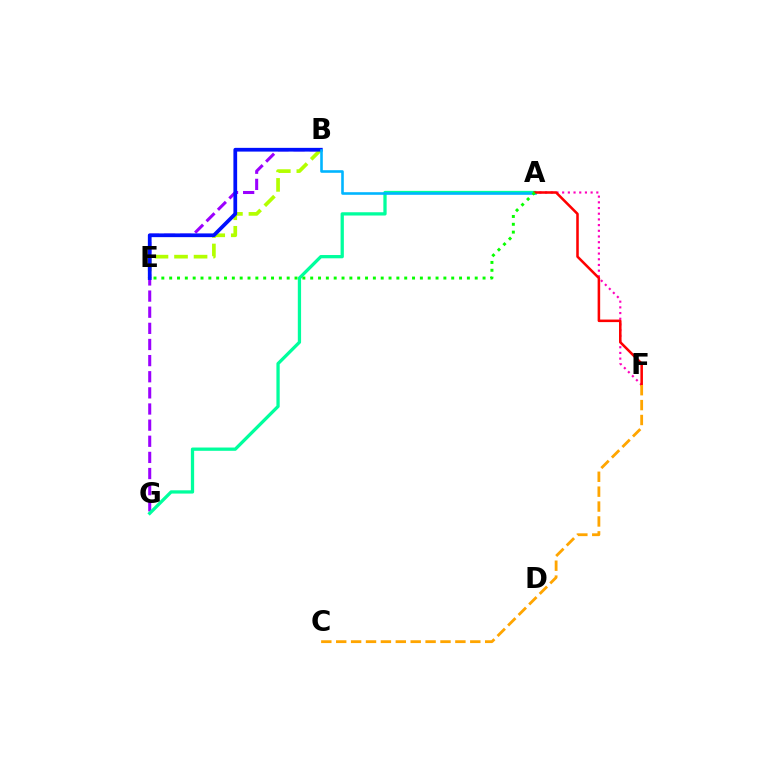{('A', 'F'): [{'color': '#ff00bd', 'line_style': 'dotted', 'thickness': 1.55}, {'color': '#ff0000', 'line_style': 'solid', 'thickness': 1.83}], ('B', 'G'): [{'color': '#9b00ff', 'line_style': 'dashed', 'thickness': 2.19}], ('A', 'G'): [{'color': '#00ff9d', 'line_style': 'solid', 'thickness': 2.36}], ('B', 'E'): [{'color': '#b3ff00', 'line_style': 'dashed', 'thickness': 2.65}, {'color': '#0010ff', 'line_style': 'solid', 'thickness': 2.69}], ('A', 'B'): [{'color': '#00b5ff', 'line_style': 'solid', 'thickness': 1.87}], ('C', 'F'): [{'color': '#ffa500', 'line_style': 'dashed', 'thickness': 2.02}], ('A', 'E'): [{'color': '#08ff00', 'line_style': 'dotted', 'thickness': 2.13}]}